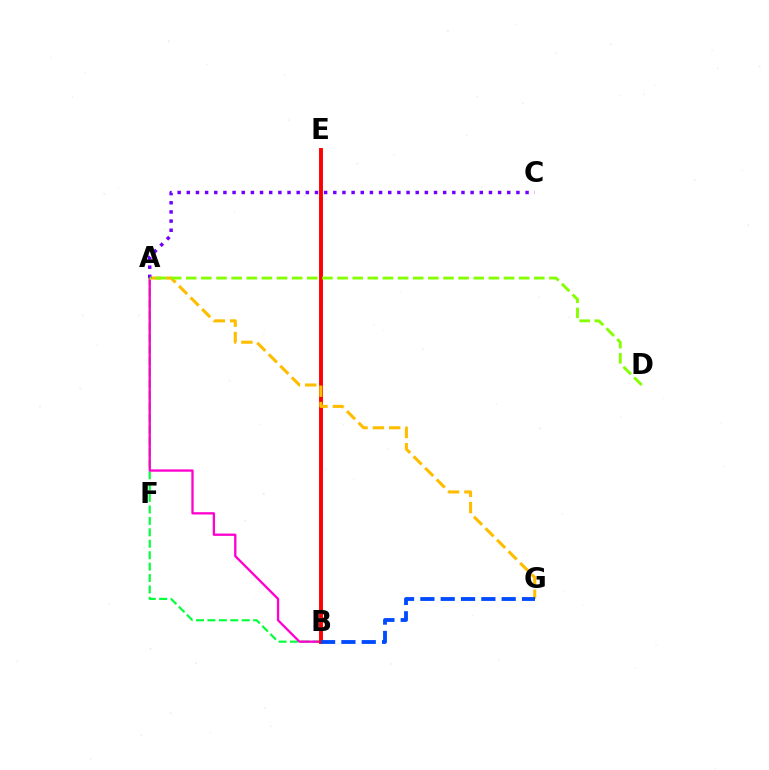{('A', 'B'): [{'color': '#00ff39', 'line_style': 'dashed', 'thickness': 1.55}, {'color': '#ff00cf', 'line_style': 'solid', 'thickness': 1.66}], ('B', 'E'): [{'color': '#00fff6', 'line_style': 'dotted', 'thickness': 2.54}, {'color': '#ff0000', 'line_style': 'solid', 'thickness': 2.81}], ('A', 'G'): [{'color': '#ffbd00', 'line_style': 'dashed', 'thickness': 2.22}], ('A', 'C'): [{'color': '#7200ff', 'line_style': 'dotted', 'thickness': 2.49}], ('A', 'D'): [{'color': '#84ff00', 'line_style': 'dashed', 'thickness': 2.06}], ('B', 'G'): [{'color': '#004bff', 'line_style': 'dashed', 'thickness': 2.76}]}